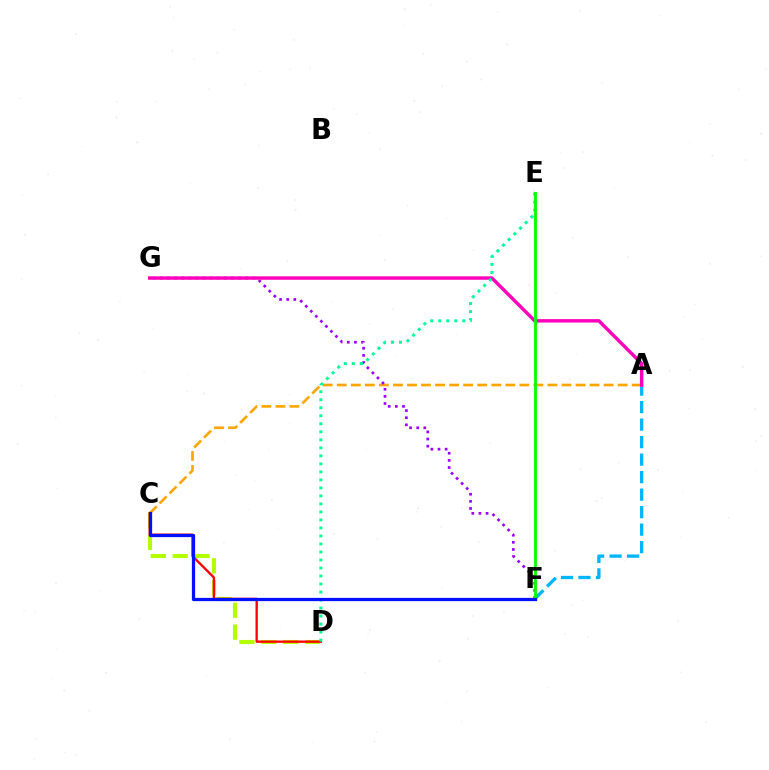{('A', 'F'): [{'color': '#00b5ff', 'line_style': 'dashed', 'thickness': 2.38}], ('A', 'C'): [{'color': '#ffa500', 'line_style': 'dashed', 'thickness': 1.91}], ('F', 'G'): [{'color': '#9b00ff', 'line_style': 'dotted', 'thickness': 1.93}], ('A', 'G'): [{'color': '#ff00bd', 'line_style': 'solid', 'thickness': 2.47}], ('C', 'D'): [{'color': '#b3ff00', 'line_style': 'dashed', 'thickness': 2.97}, {'color': '#ff0000', 'line_style': 'solid', 'thickness': 1.68}], ('D', 'E'): [{'color': '#00ff9d', 'line_style': 'dotted', 'thickness': 2.18}], ('E', 'F'): [{'color': '#08ff00', 'line_style': 'solid', 'thickness': 2.05}], ('C', 'F'): [{'color': '#0010ff', 'line_style': 'solid', 'thickness': 2.33}]}